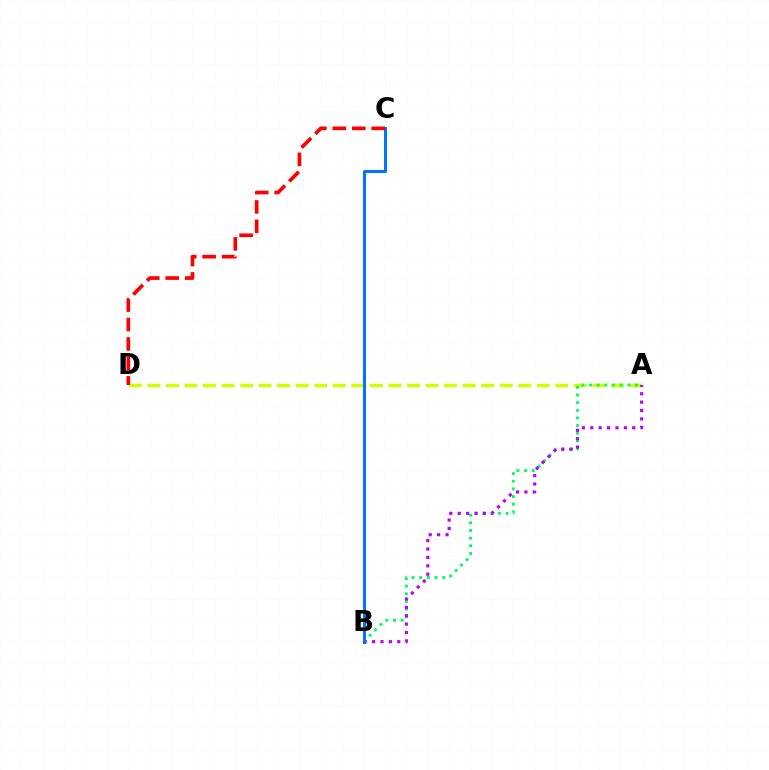{('A', 'D'): [{'color': '#d1ff00', 'line_style': 'dashed', 'thickness': 2.52}], ('A', 'B'): [{'color': '#00ff5c', 'line_style': 'dotted', 'thickness': 2.08}, {'color': '#b900ff', 'line_style': 'dotted', 'thickness': 2.28}], ('B', 'C'): [{'color': '#0074ff', 'line_style': 'solid', 'thickness': 2.18}], ('C', 'D'): [{'color': '#ff0000', 'line_style': 'dashed', 'thickness': 2.64}]}